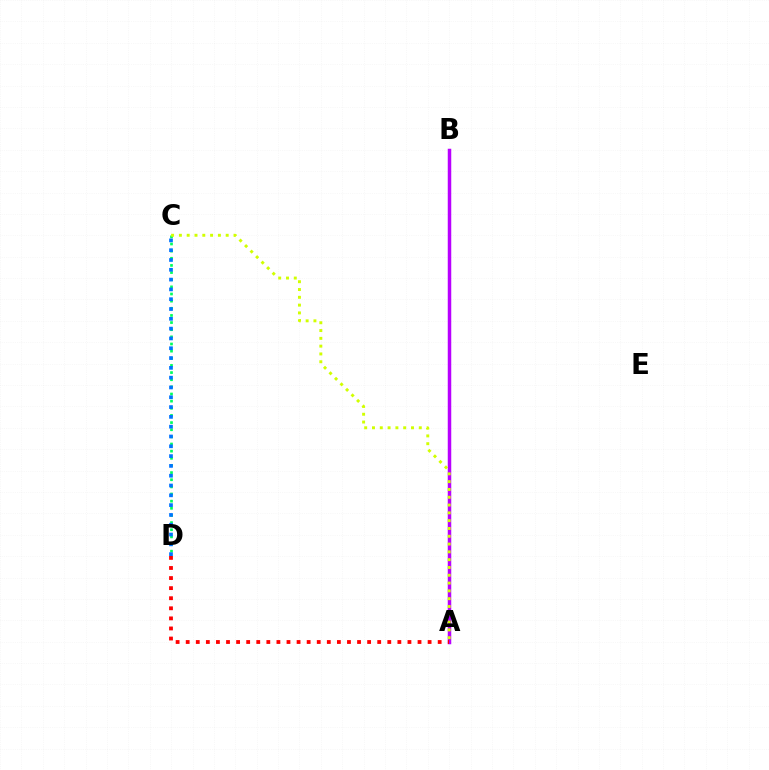{('A', 'B'): [{'color': '#b900ff', 'line_style': 'solid', 'thickness': 2.52}], ('C', 'D'): [{'color': '#00ff5c', 'line_style': 'dotted', 'thickness': 1.94}, {'color': '#0074ff', 'line_style': 'dotted', 'thickness': 2.66}], ('A', 'C'): [{'color': '#d1ff00', 'line_style': 'dotted', 'thickness': 2.12}], ('A', 'D'): [{'color': '#ff0000', 'line_style': 'dotted', 'thickness': 2.74}]}